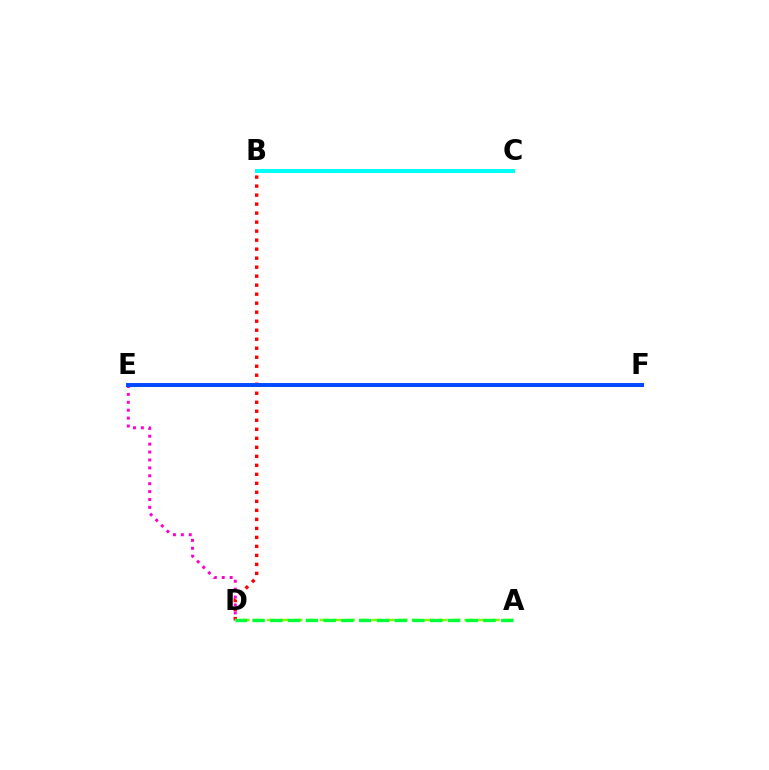{('E', 'F'): [{'color': '#ffbd00', 'line_style': 'solid', 'thickness': 2.16}, {'color': '#004bff', 'line_style': 'solid', 'thickness': 2.84}], ('B', 'D'): [{'color': '#ff0000', 'line_style': 'dotted', 'thickness': 2.45}], ('D', 'E'): [{'color': '#ff00cf', 'line_style': 'dotted', 'thickness': 2.15}], ('B', 'C'): [{'color': '#7200ff', 'line_style': 'dotted', 'thickness': 1.98}, {'color': '#00fff6', 'line_style': 'solid', 'thickness': 2.86}], ('A', 'D'): [{'color': '#84ff00', 'line_style': 'dashed', 'thickness': 1.79}, {'color': '#00ff39', 'line_style': 'dashed', 'thickness': 2.41}]}